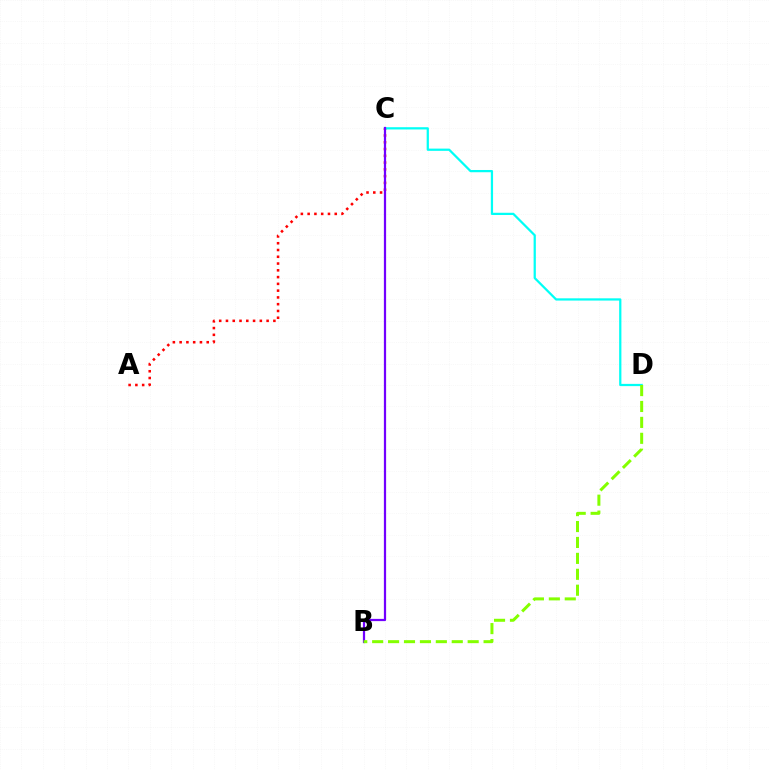{('A', 'C'): [{'color': '#ff0000', 'line_style': 'dotted', 'thickness': 1.84}], ('C', 'D'): [{'color': '#00fff6', 'line_style': 'solid', 'thickness': 1.62}], ('B', 'C'): [{'color': '#7200ff', 'line_style': 'solid', 'thickness': 1.6}], ('B', 'D'): [{'color': '#84ff00', 'line_style': 'dashed', 'thickness': 2.16}]}